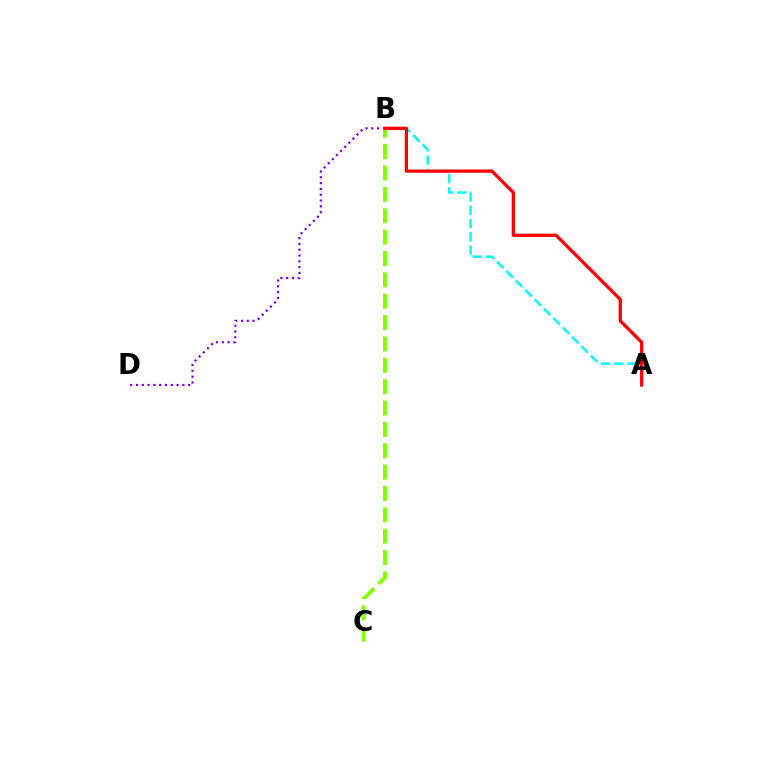{('B', 'D'): [{'color': '#7200ff', 'line_style': 'dotted', 'thickness': 1.58}], ('A', 'B'): [{'color': '#00fff6', 'line_style': 'dashed', 'thickness': 1.8}, {'color': '#ff0000', 'line_style': 'solid', 'thickness': 2.34}], ('B', 'C'): [{'color': '#84ff00', 'line_style': 'dashed', 'thickness': 2.9}]}